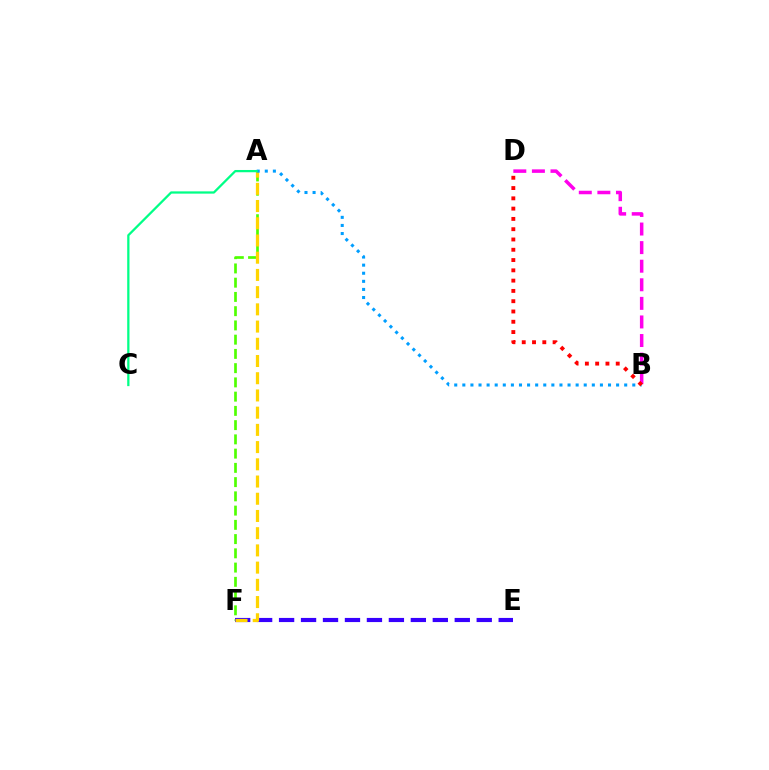{('A', 'F'): [{'color': '#4fff00', 'line_style': 'dashed', 'thickness': 1.94}, {'color': '#ffd500', 'line_style': 'dashed', 'thickness': 2.34}], ('E', 'F'): [{'color': '#3700ff', 'line_style': 'dashed', 'thickness': 2.98}], ('A', 'B'): [{'color': '#009eff', 'line_style': 'dotted', 'thickness': 2.2}], ('B', 'D'): [{'color': '#ff00ed', 'line_style': 'dashed', 'thickness': 2.52}, {'color': '#ff0000', 'line_style': 'dotted', 'thickness': 2.79}], ('A', 'C'): [{'color': '#00ff86', 'line_style': 'solid', 'thickness': 1.63}]}